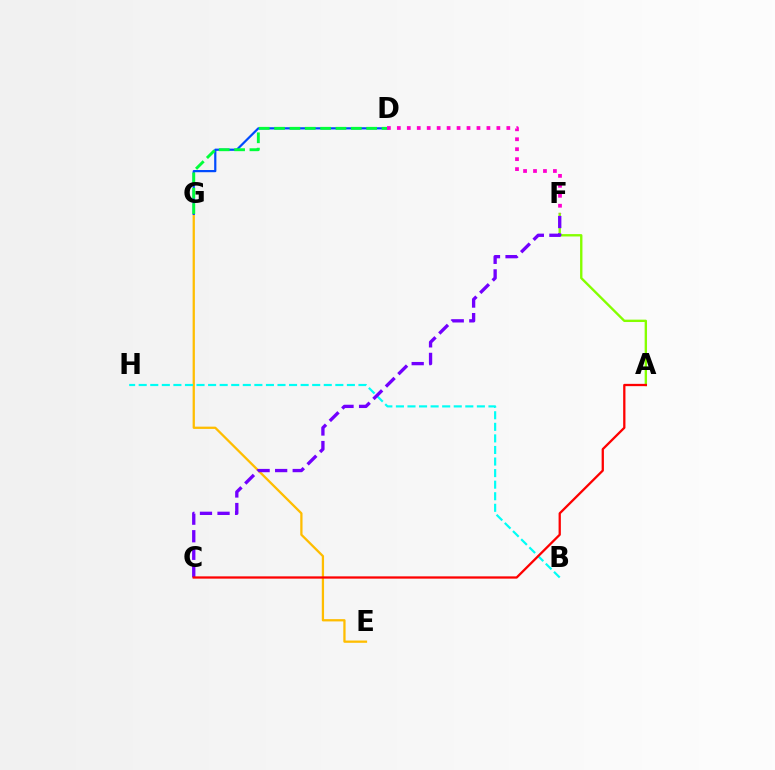{('E', 'G'): [{'color': '#ffbd00', 'line_style': 'solid', 'thickness': 1.64}], ('D', 'G'): [{'color': '#004bff', 'line_style': 'solid', 'thickness': 1.59}, {'color': '#00ff39', 'line_style': 'dashed', 'thickness': 2.08}], ('A', 'F'): [{'color': '#84ff00', 'line_style': 'solid', 'thickness': 1.71}], ('B', 'H'): [{'color': '#00fff6', 'line_style': 'dashed', 'thickness': 1.57}], ('C', 'F'): [{'color': '#7200ff', 'line_style': 'dashed', 'thickness': 2.39}], ('A', 'C'): [{'color': '#ff0000', 'line_style': 'solid', 'thickness': 1.64}], ('D', 'F'): [{'color': '#ff00cf', 'line_style': 'dotted', 'thickness': 2.7}]}